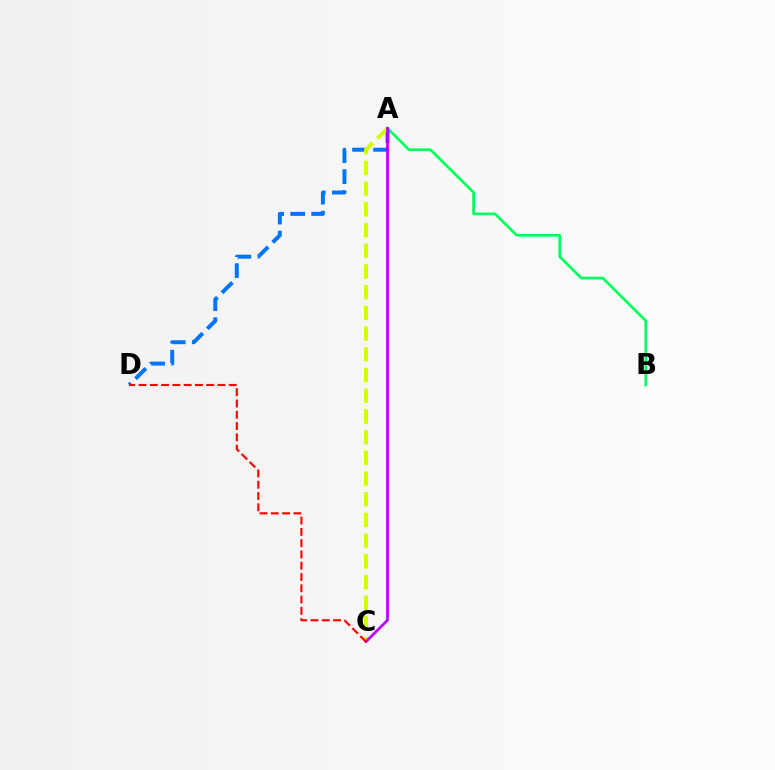{('A', 'B'): [{'color': '#00ff5c', 'line_style': 'solid', 'thickness': 1.94}], ('A', 'D'): [{'color': '#0074ff', 'line_style': 'dashed', 'thickness': 2.85}], ('A', 'C'): [{'color': '#d1ff00', 'line_style': 'dashed', 'thickness': 2.81}, {'color': '#b900ff', 'line_style': 'solid', 'thickness': 1.95}], ('C', 'D'): [{'color': '#ff0000', 'line_style': 'dashed', 'thickness': 1.53}]}